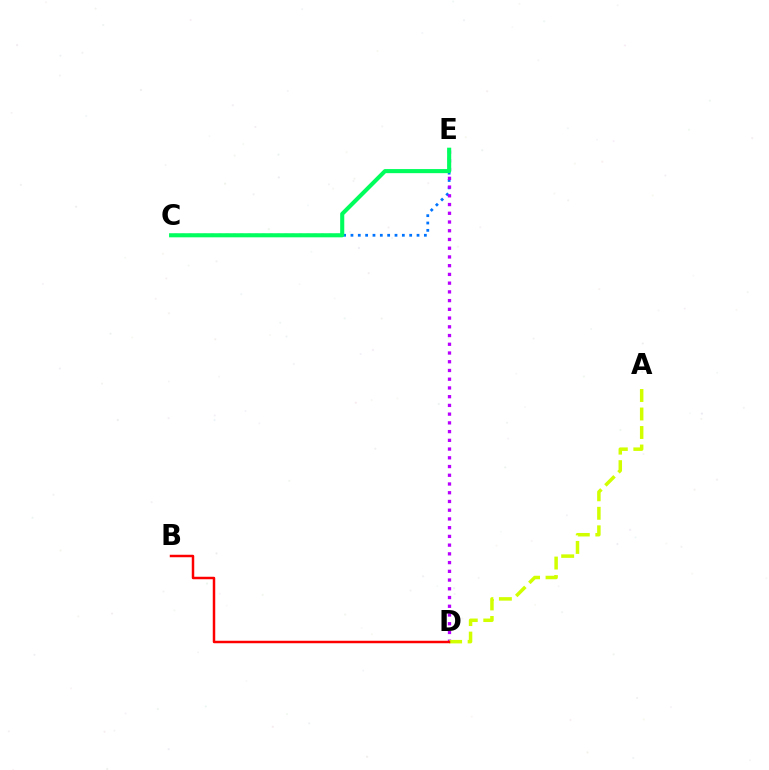{('C', 'E'): [{'color': '#0074ff', 'line_style': 'dotted', 'thickness': 1.99}, {'color': '#00ff5c', 'line_style': 'solid', 'thickness': 2.94}], ('D', 'E'): [{'color': '#b900ff', 'line_style': 'dotted', 'thickness': 2.37}], ('A', 'D'): [{'color': '#d1ff00', 'line_style': 'dashed', 'thickness': 2.51}], ('B', 'D'): [{'color': '#ff0000', 'line_style': 'solid', 'thickness': 1.78}]}